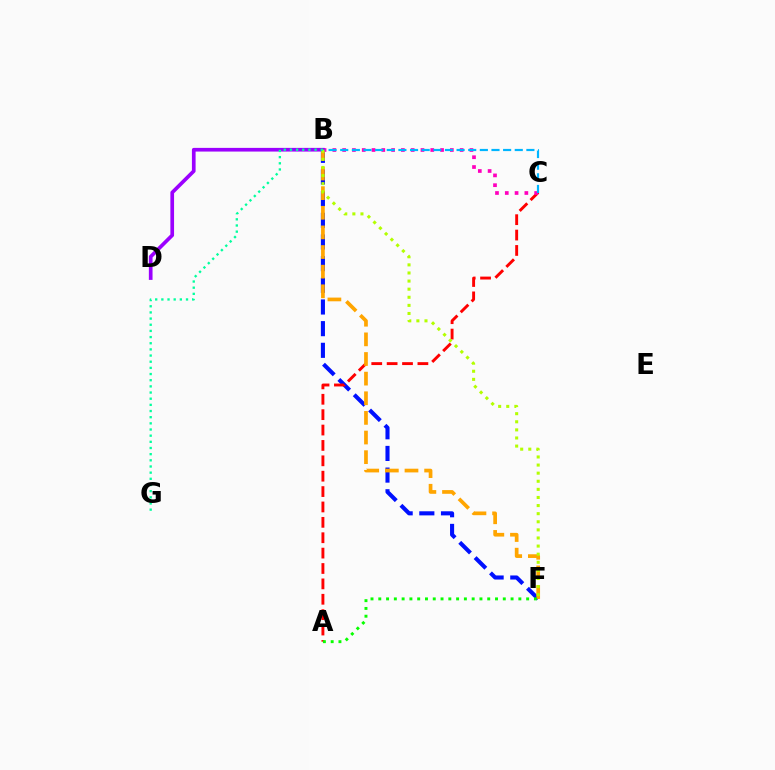{('B', 'F'): [{'color': '#0010ff', 'line_style': 'dashed', 'thickness': 2.94}, {'color': '#ffa500', 'line_style': 'dashed', 'thickness': 2.67}, {'color': '#b3ff00', 'line_style': 'dotted', 'thickness': 2.2}], ('A', 'C'): [{'color': '#ff0000', 'line_style': 'dashed', 'thickness': 2.09}], ('B', 'C'): [{'color': '#ff00bd', 'line_style': 'dotted', 'thickness': 2.66}, {'color': '#00b5ff', 'line_style': 'dashed', 'thickness': 1.58}], ('B', 'D'): [{'color': '#9b00ff', 'line_style': 'solid', 'thickness': 2.65}], ('A', 'F'): [{'color': '#08ff00', 'line_style': 'dotted', 'thickness': 2.11}], ('B', 'G'): [{'color': '#00ff9d', 'line_style': 'dotted', 'thickness': 1.67}]}